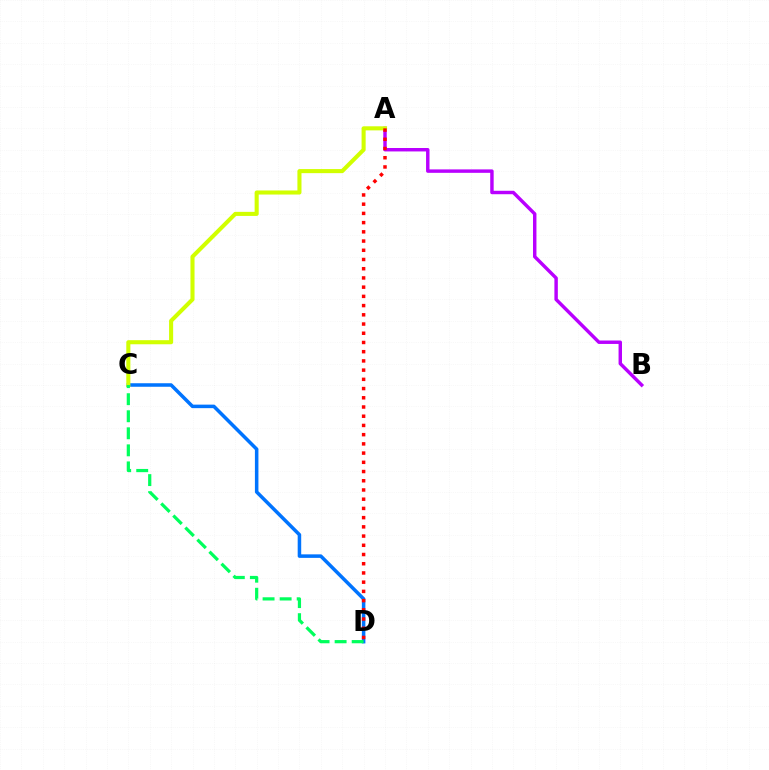{('A', 'B'): [{'color': '#b900ff', 'line_style': 'solid', 'thickness': 2.47}], ('C', 'D'): [{'color': '#0074ff', 'line_style': 'solid', 'thickness': 2.54}, {'color': '#00ff5c', 'line_style': 'dashed', 'thickness': 2.32}], ('A', 'C'): [{'color': '#d1ff00', 'line_style': 'solid', 'thickness': 2.94}], ('A', 'D'): [{'color': '#ff0000', 'line_style': 'dotted', 'thickness': 2.5}]}